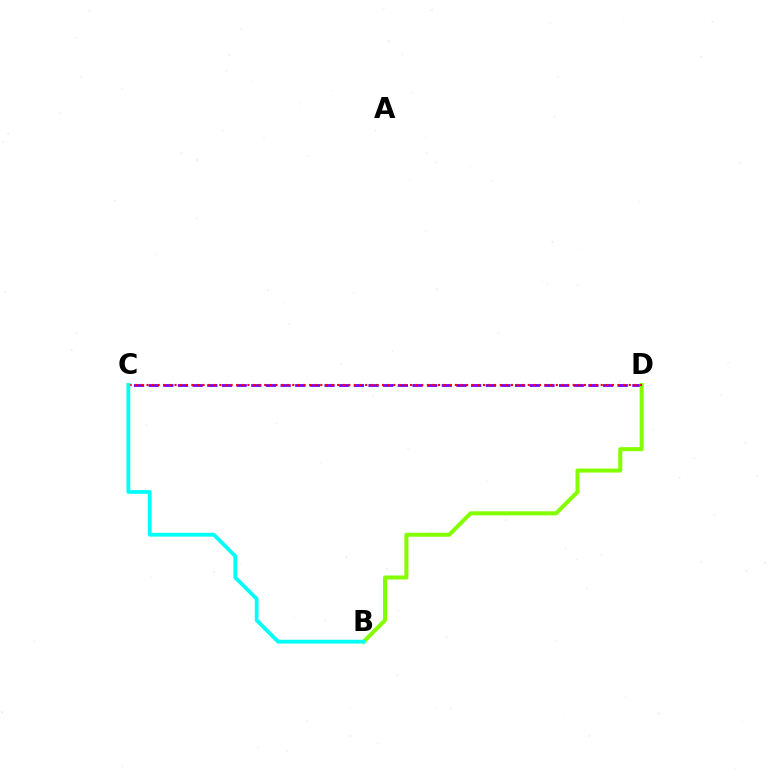{('C', 'D'): [{'color': '#7200ff', 'line_style': 'dashed', 'thickness': 1.99}, {'color': '#ff0000', 'line_style': 'dotted', 'thickness': 1.52}], ('B', 'D'): [{'color': '#84ff00', 'line_style': 'solid', 'thickness': 2.9}], ('B', 'C'): [{'color': '#00fff6', 'line_style': 'solid', 'thickness': 2.72}]}